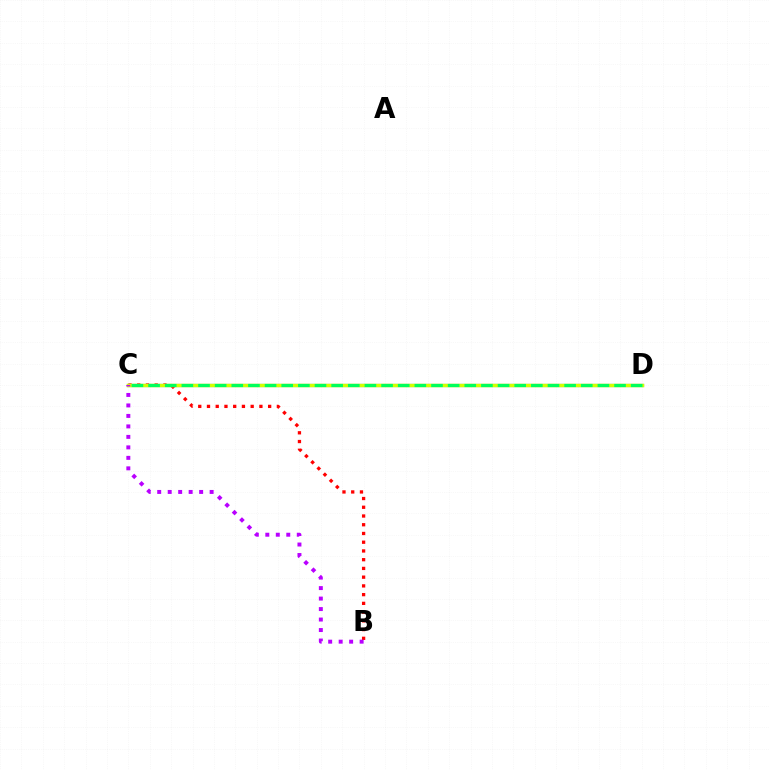{('B', 'C'): [{'color': '#ff0000', 'line_style': 'dotted', 'thickness': 2.37}, {'color': '#b900ff', 'line_style': 'dotted', 'thickness': 2.85}], ('C', 'D'): [{'color': '#0074ff', 'line_style': 'solid', 'thickness': 2.27}, {'color': '#d1ff00', 'line_style': 'solid', 'thickness': 2.5}, {'color': '#00ff5c', 'line_style': 'dashed', 'thickness': 2.26}]}